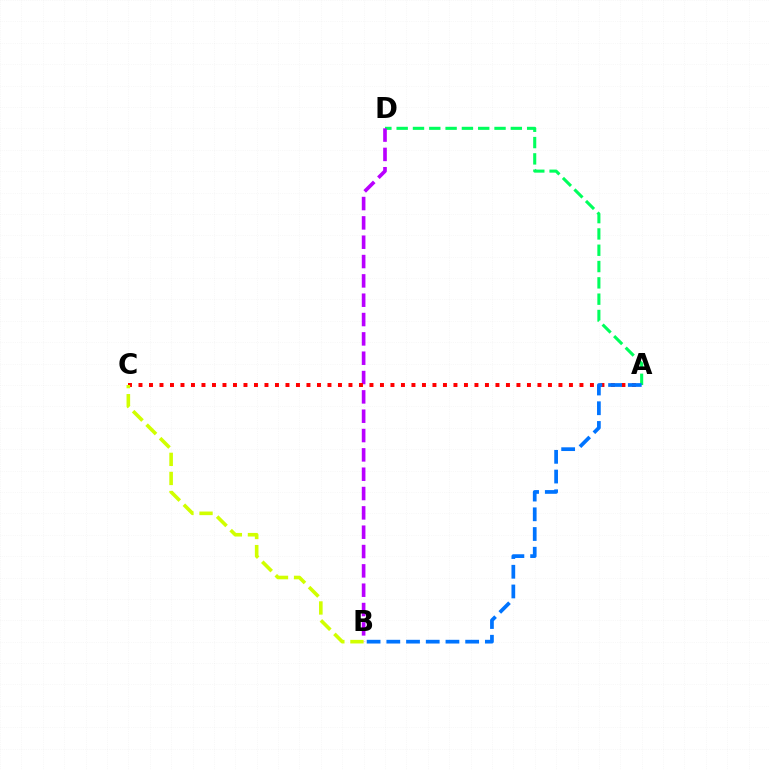{('A', 'D'): [{'color': '#00ff5c', 'line_style': 'dashed', 'thickness': 2.22}], ('B', 'D'): [{'color': '#b900ff', 'line_style': 'dashed', 'thickness': 2.63}], ('A', 'C'): [{'color': '#ff0000', 'line_style': 'dotted', 'thickness': 2.85}], ('A', 'B'): [{'color': '#0074ff', 'line_style': 'dashed', 'thickness': 2.68}], ('B', 'C'): [{'color': '#d1ff00', 'line_style': 'dashed', 'thickness': 2.59}]}